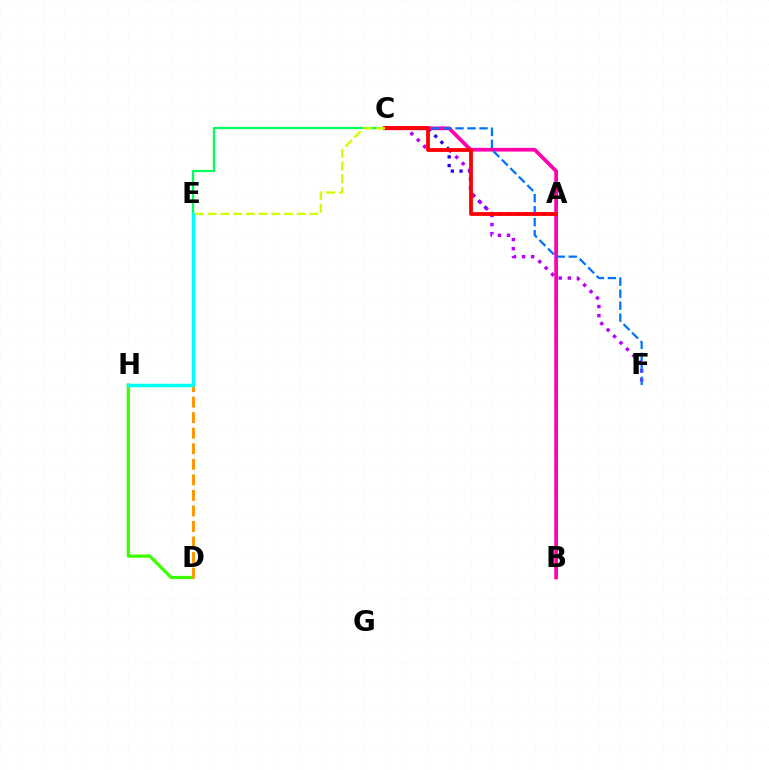{('C', 'E'): [{'color': '#00ff5c', 'line_style': 'solid', 'thickness': 1.62}, {'color': '#d1ff00', 'line_style': 'dashed', 'thickness': 1.73}], ('D', 'H'): [{'color': '#3dff00', 'line_style': 'solid', 'thickness': 2.34}], ('A', 'C'): [{'color': '#2500ff', 'line_style': 'dotted', 'thickness': 2.37}, {'color': '#ff0000', 'line_style': 'solid', 'thickness': 2.74}], ('D', 'E'): [{'color': '#ff9400', 'line_style': 'dashed', 'thickness': 2.11}], ('C', 'F'): [{'color': '#b900ff', 'line_style': 'dotted', 'thickness': 2.47}, {'color': '#0074ff', 'line_style': 'dashed', 'thickness': 1.63}], ('B', 'C'): [{'color': '#ff00ac', 'line_style': 'solid', 'thickness': 2.68}], ('E', 'H'): [{'color': '#00fff6', 'line_style': 'solid', 'thickness': 2.5}]}